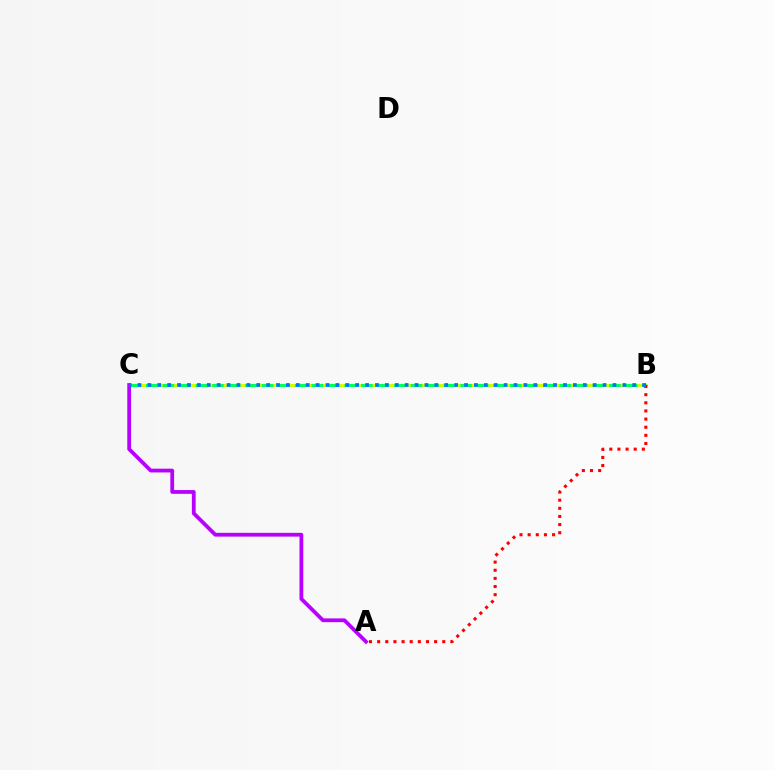{('B', 'C'): [{'color': '#d1ff00', 'line_style': 'solid', 'thickness': 2.2}, {'color': '#00ff5c', 'line_style': 'dashed', 'thickness': 2.25}, {'color': '#0074ff', 'line_style': 'dotted', 'thickness': 2.69}], ('A', 'C'): [{'color': '#b900ff', 'line_style': 'solid', 'thickness': 2.72}], ('A', 'B'): [{'color': '#ff0000', 'line_style': 'dotted', 'thickness': 2.21}]}